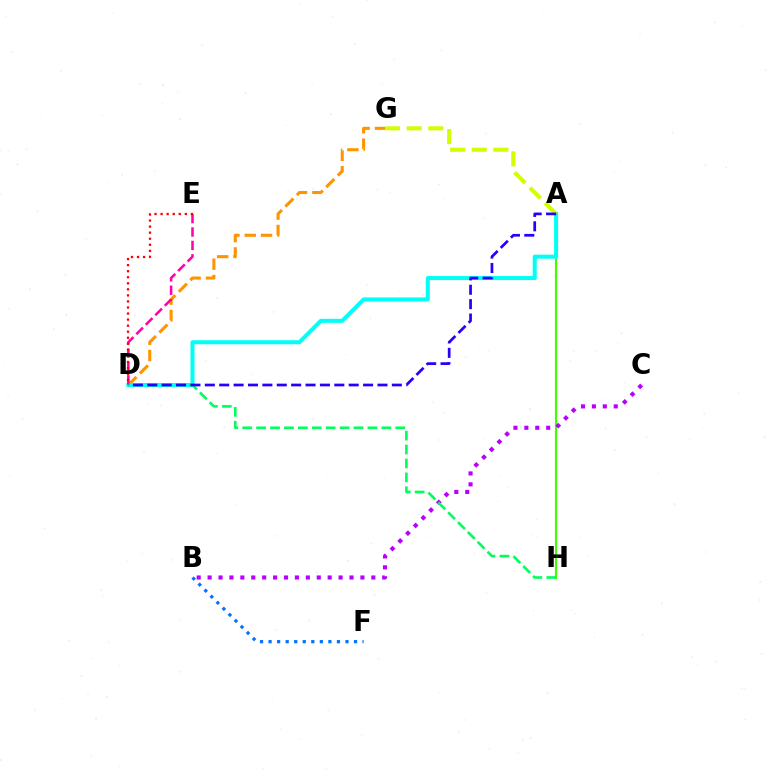{('D', 'G'): [{'color': '#ff9400', 'line_style': 'dashed', 'thickness': 2.22}], ('A', 'H'): [{'color': '#3dff00', 'line_style': 'solid', 'thickness': 1.53}], ('A', 'D'): [{'color': '#00fff6', 'line_style': 'solid', 'thickness': 2.9}, {'color': '#2500ff', 'line_style': 'dashed', 'thickness': 1.95}], ('B', 'C'): [{'color': '#b900ff', 'line_style': 'dotted', 'thickness': 2.97}], ('D', 'E'): [{'color': '#ff00ac', 'line_style': 'dashed', 'thickness': 1.82}, {'color': '#ff0000', 'line_style': 'dotted', 'thickness': 1.64}], ('D', 'H'): [{'color': '#00ff5c', 'line_style': 'dashed', 'thickness': 1.89}], ('A', 'G'): [{'color': '#d1ff00', 'line_style': 'dashed', 'thickness': 2.94}], ('B', 'F'): [{'color': '#0074ff', 'line_style': 'dotted', 'thickness': 2.32}]}